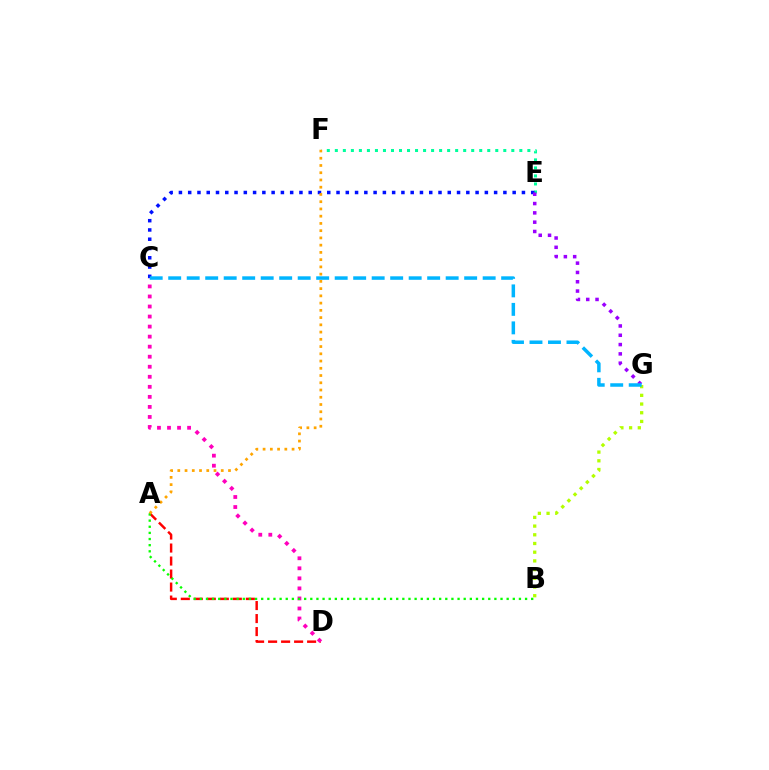{('A', 'D'): [{'color': '#ff0000', 'line_style': 'dashed', 'thickness': 1.77}], ('E', 'F'): [{'color': '#00ff9d', 'line_style': 'dotted', 'thickness': 2.18}], ('C', 'D'): [{'color': '#ff00bd', 'line_style': 'dotted', 'thickness': 2.73}], ('C', 'E'): [{'color': '#0010ff', 'line_style': 'dotted', 'thickness': 2.52}], ('E', 'G'): [{'color': '#9b00ff', 'line_style': 'dotted', 'thickness': 2.53}], ('A', 'B'): [{'color': '#08ff00', 'line_style': 'dotted', 'thickness': 1.67}], ('A', 'F'): [{'color': '#ffa500', 'line_style': 'dotted', 'thickness': 1.97}], ('B', 'G'): [{'color': '#b3ff00', 'line_style': 'dotted', 'thickness': 2.36}], ('C', 'G'): [{'color': '#00b5ff', 'line_style': 'dashed', 'thickness': 2.51}]}